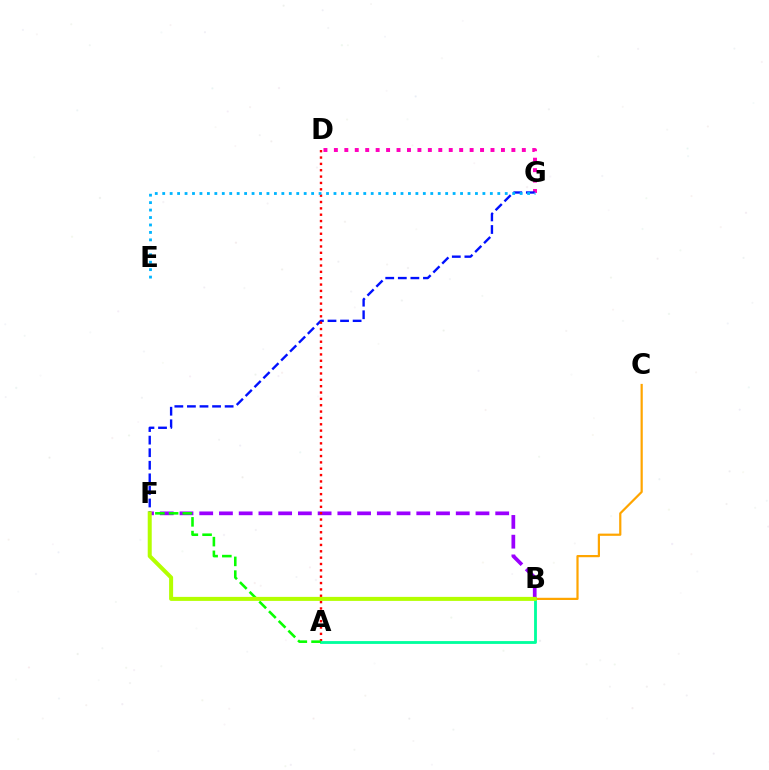{('B', 'C'): [{'color': '#ffa500', 'line_style': 'solid', 'thickness': 1.6}], ('D', 'G'): [{'color': '#ff00bd', 'line_style': 'dotted', 'thickness': 2.84}], ('F', 'G'): [{'color': '#0010ff', 'line_style': 'dashed', 'thickness': 1.71}], ('B', 'F'): [{'color': '#9b00ff', 'line_style': 'dashed', 'thickness': 2.68}, {'color': '#b3ff00', 'line_style': 'solid', 'thickness': 2.89}], ('A', 'D'): [{'color': '#ff0000', 'line_style': 'dotted', 'thickness': 1.73}], ('A', 'B'): [{'color': '#00ff9d', 'line_style': 'solid', 'thickness': 2.04}], ('A', 'F'): [{'color': '#08ff00', 'line_style': 'dashed', 'thickness': 1.86}], ('E', 'G'): [{'color': '#00b5ff', 'line_style': 'dotted', 'thickness': 2.02}]}